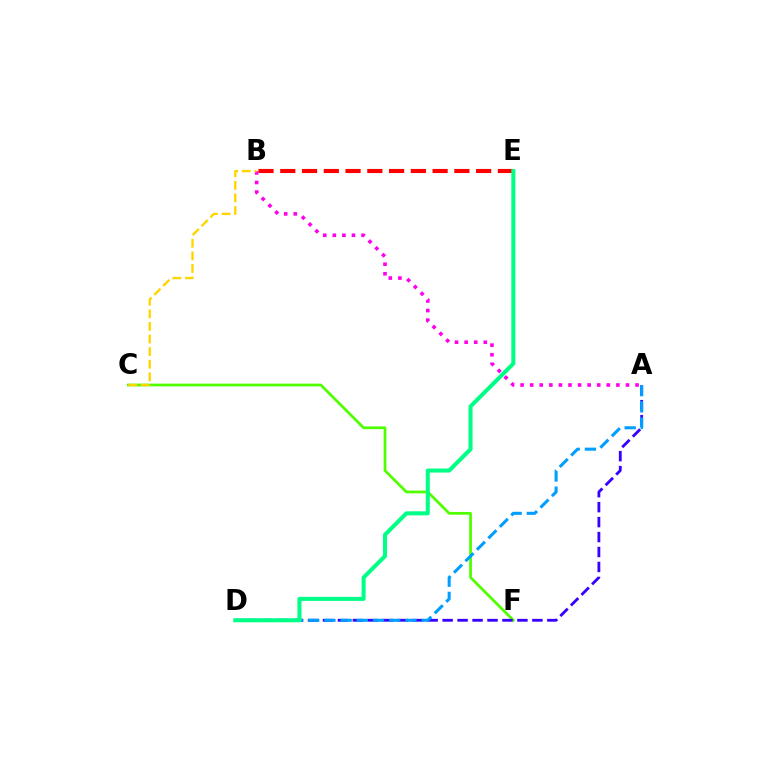{('C', 'F'): [{'color': '#4fff00', 'line_style': 'solid', 'thickness': 1.97}], ('A', 'D'): [{'color': '#3700ff', 'line_style': 'dashed', 'thickness': 2.03}, {'color': '#009eff', 'line_style': 'dashed', 'thickness': 2.2}], ('B', 'E'): [{'color': '#ff0000', 'line_style': 'dashed', 'thickness': 2.96}], ('D', 'E'): [{'color': '#00ff86', 'line_style': 'solid', 'thickness': 2.91}], ('A', 'B'): [{'color': '#ff00ed', 'line_style': 'dotted', 'thickness': 2.6}], ('B', 'C'): [{'color': '#ffd500', 'line_style': 'dashed', 'thickness': 1.71}]}